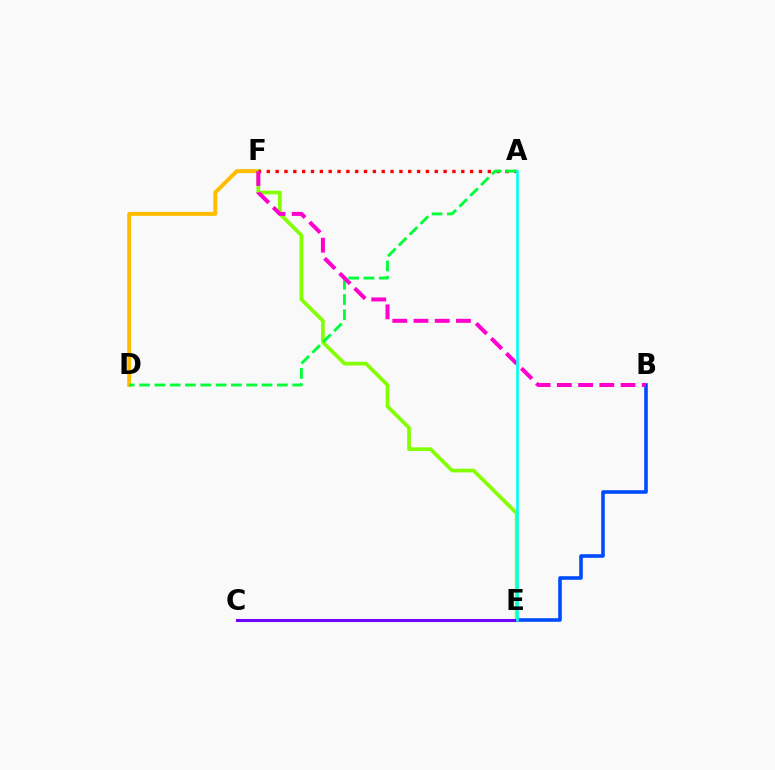{('B', 'E'): [{'color': '#004bff', 'line_style': 'solid', 'thickness': 2.59}], ('D', 'F'): [{'color': '#ffbd00', 'line_style': 'solid', 'thickness': 2.85}], ('E', 'F'): [{'color': '#84ff00', 'line_style': 'solid', 'thickness': 2.65}], ('C', 'E'): [{'color': '#7200ff', 'line_style': 'solid', 'thickness': 2.2}], ('A', 'F'): [{'color': '#ff0000', 'line_style': 'dotted', 'thickness': 2.4}], ('A', 'D'): [{'color': '#00ff39', 'line_style': 'dashed', 'thickness': 2.08}], ('B', 'F'): [{'color': '#ff00cf', 'line_style': 'dashed', 'thickness': 2.88}], ('A', 'E'): [{'color': '#00fff6', 'line_style': 'solid', 'thickness': 1.91}]}